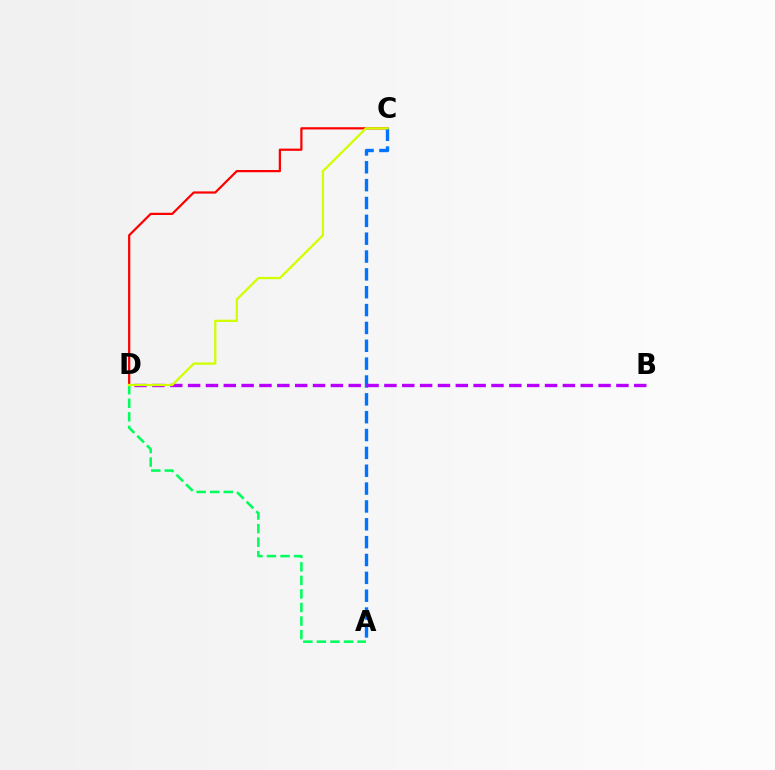{('C', 'D'): [{'color': '#ff0000', 'line_style': 'solid', 'thickness': 1.6}, {'color': '#d1ff00', 'line_style': 'solid', 'thickness': 1.64}], ('A', 'D'): [{'color': '#00ff5c', 'line_style': 'dashed', 'thickness': 1.84}], ('A', 'C'): [{'color': '#0074ff', 'line_style': 'dashed', 'thickness': 2.42}], ('B', 'D'): [{'color': '#b900ff', 'line_style': 'dashed', 'thickness': 2.42}]}